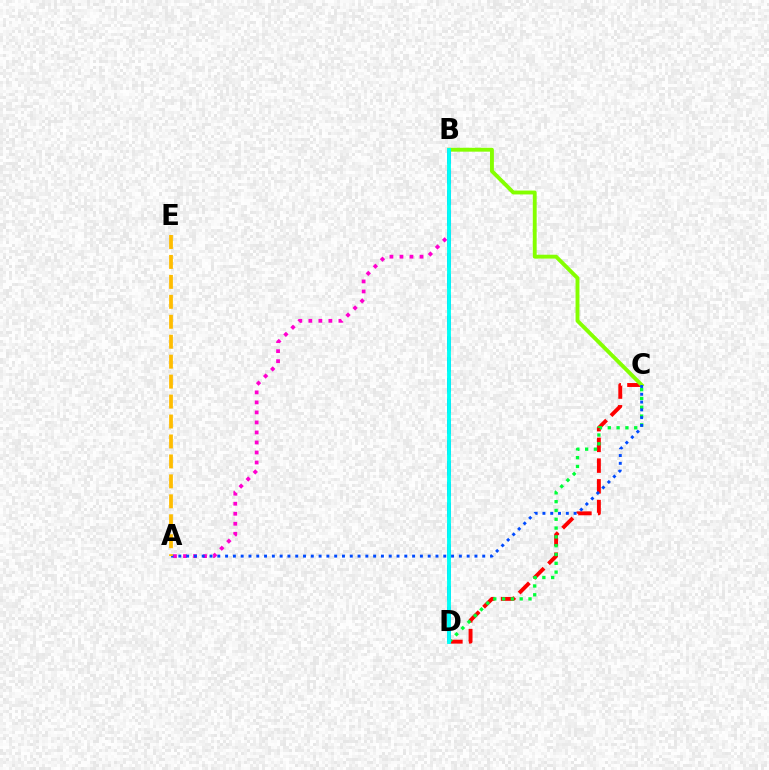{('C', 'D'): [{'color': '#ff0000', 'line_style': 'dashed', 'thickness': 2.82}, {'color': '#00ff39', 'line_style': 'dotted', 'thickness': 2.39}], ('A', 'B'): [{'color': '#ff00cf', 'line_style': 'dotted', 'thickness': 2.72}], ('B', 'C'): [{'color': '#84ff00', 'line_style': 'solid', 'thickness': 2.8}], ('B', 'D'): [{'color': '#7200ff', 'line_style': 'dashed', 'thickness': 2.83}, {'color': '#00fff6', 'line_style': 'solid', 'thickness': 2.78}], ('A', 'C'): [{'color': '#004bff', 'line_style': 'dotted', 'thickness': 2.12}], ('A', 'E'): [{'color': '#ffbd00', 'line_style': 'dashed', 'thickness': 2.71}]}